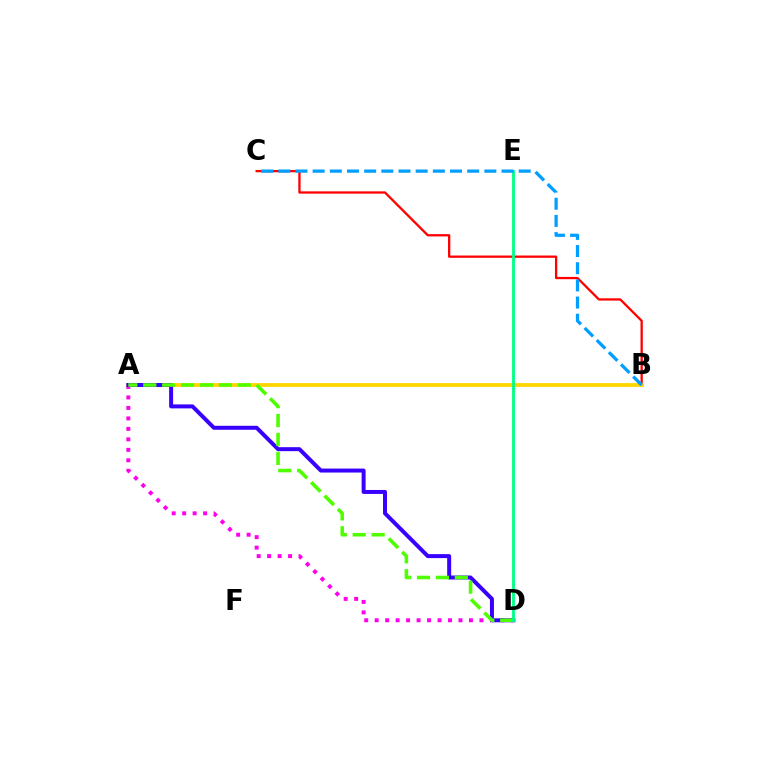{('A', 'D'): [{'color': '#ff00ed', 'line_style': 'dotted', 'thickness': 2.85}, {'color': '#3700ff', 'line_style': 'solid', 'thickness': 2.86}, {'color': '#4fff00', 'line_style': 'dashed', 'thickness': 2.57}], ('B', 'C'): [{'color': '#ff0000', 'line_style': 'solid', 'thickness': 1.65}, {'color': '#009eff', 'line_style': 'dashed', 'thickness': 2.33}], ('A', 'B'): [{'color': '#ffd500', 'line_style': 'solid', 'thickness': 2.75}], ('D', 'E'): [{'color': '#00ff86', 'line_style': 'solid', 'thickness': 2.04}]}